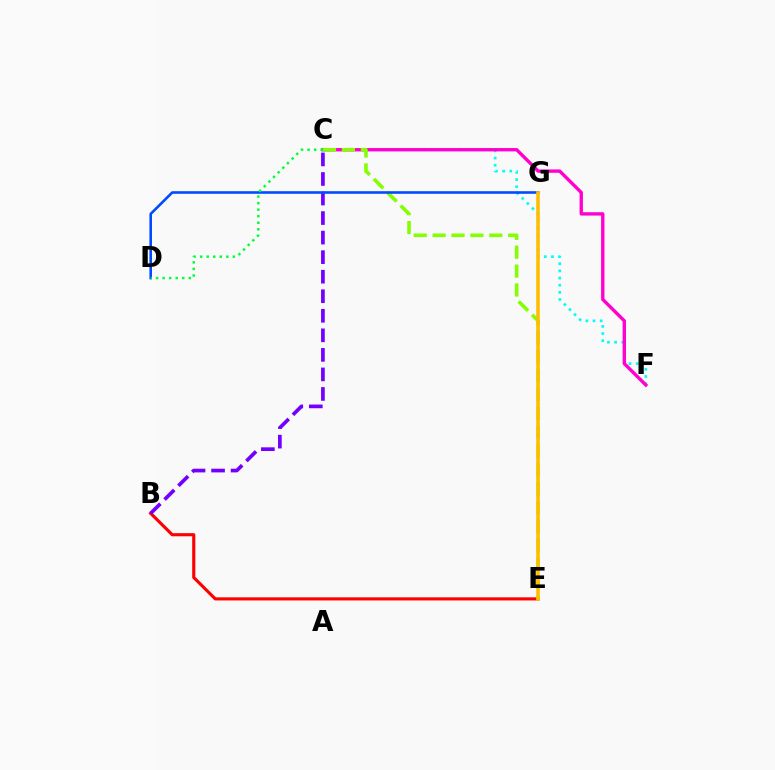{('C', 'F'): [{'color': '#00fff6', 'line_style': 'dotted', 'thickness': 1.95}, {'color': '#ff00cf', 'line_style': 'solid', 'thickness': 2.42}], ('B', 'E'): [{'color': '#ff0000', 'line_style': 'solid', 'thickness': 2.25}], ('B', 'C'): [{'color': '#7200ff', 'line_style': 'dashed', 'thickness': 2.65}], ('C', 'E'): [{'color': '#84ff00', 'line_style': 'dashed', 'thickness': 2.57}], ('D', 'G'): [{'color': '#004bff', 'line_style': 'solid', 'thickness': 1.87}], ('C', 'D'): [{'color': '#00ff39', 'line_style': 'dotted', 'thickness': 1.78}], ('E', 'G'): [{'color': '#ffbd00', 'line_style': 'solid', 'thickness': 2.57}]}